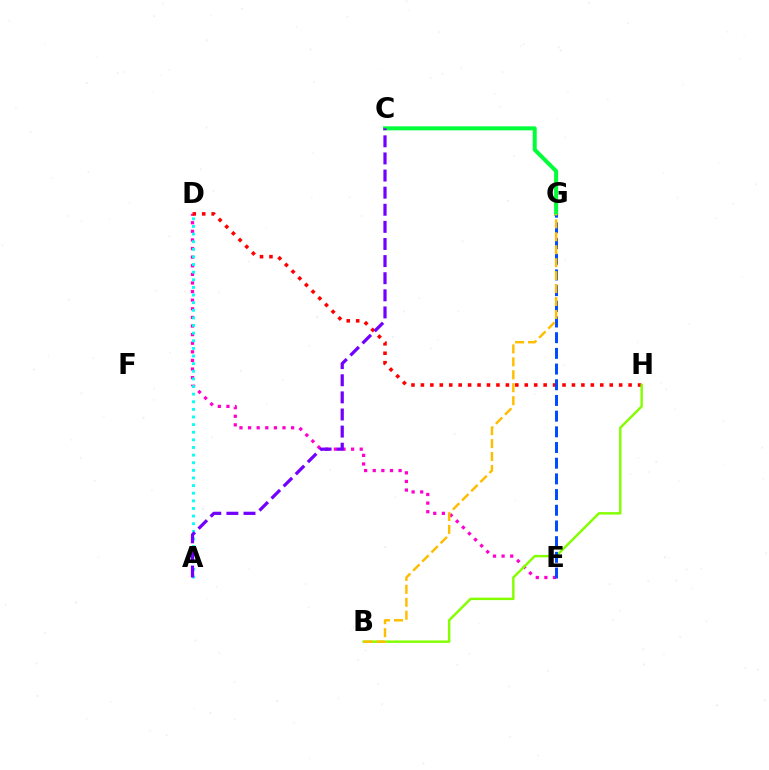{('C', 'G'): [{'color': '#00ff39', 'line_style': 'solid', 'thickness': 2.89}], ('D', 'E'): [{'color': '#ff00cf', 'line_style': 'dotted', 'thickness': 2.34}], ('D', 'H'): [{'color': '#ff0000', 'line_style': 'dotted', 'thickness': 2.56}], ('B', 'H'): [{'color': '#84ff00', 'line_style': 'solid', 'thickness': 1.76}], ('E', 'G'): [{'color': '#004bff', 'line_style': 'dashed', 'thickness': 2.13}], ('A', 'D'): [{'color': '#00fff6', 'line_style': 'dotted', 'thickness': 2.07}], ('B', 'G'): [{'color': '#ffbd00', 'line_style': 'dashed', 'thickness': 1.76}], ('A', 'C'): [{'color': '#7200ff', 'line_style': 'dashed', 'thickness': 2.32}]}